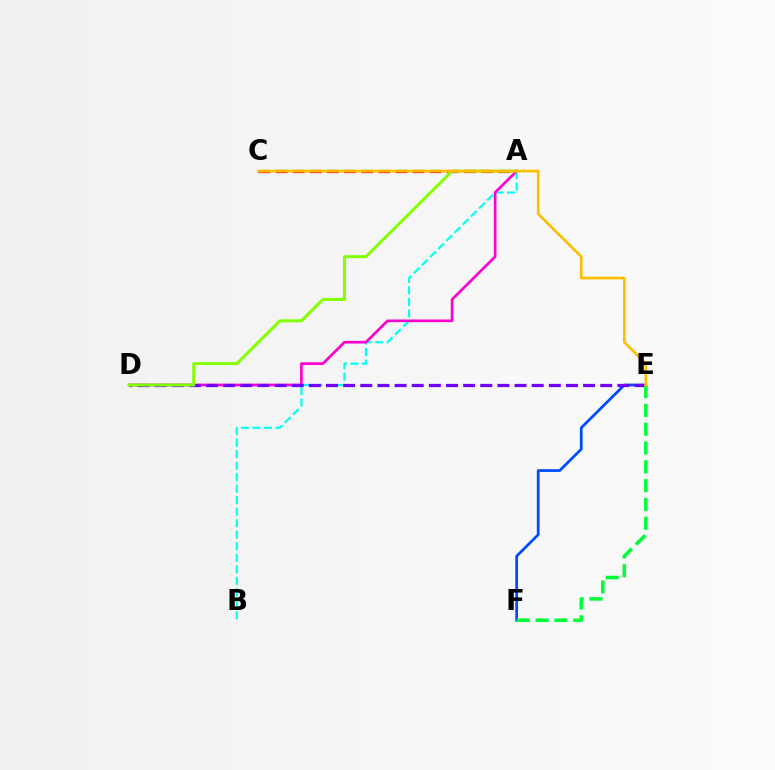{('A', 'C'): [{'color': '#ff0000', 'line_style': 'dashed', 'thickness': 2.33}], ('A', 'B'): [{'color': '#00fff6', 'line_style': 'dashed', 'thickness': 1.56}], ('E', 'F'): [{'color': '#004bff', 'line_style': 'solid', 'thickness': 1.98}, {'color': '#00ff39', 'line_style': 'dashed', 'thickness': 2.56}], ('A', 'D'): [{'color': '#ff00cf', 'line_style': 'solid', 'thickness': 1.92}, {'color': '#84ff00', 'line_style': 'solid', 'thickness': 2.16}], ('D', 'E'): [{'color': '#7200ff', 'line_style': 'dashed', 'thickness': 2.33}], ('C', 'E'): [{'color': '#ffbd00', 'line_style': 'solid', 'thickness': 1.91}]}